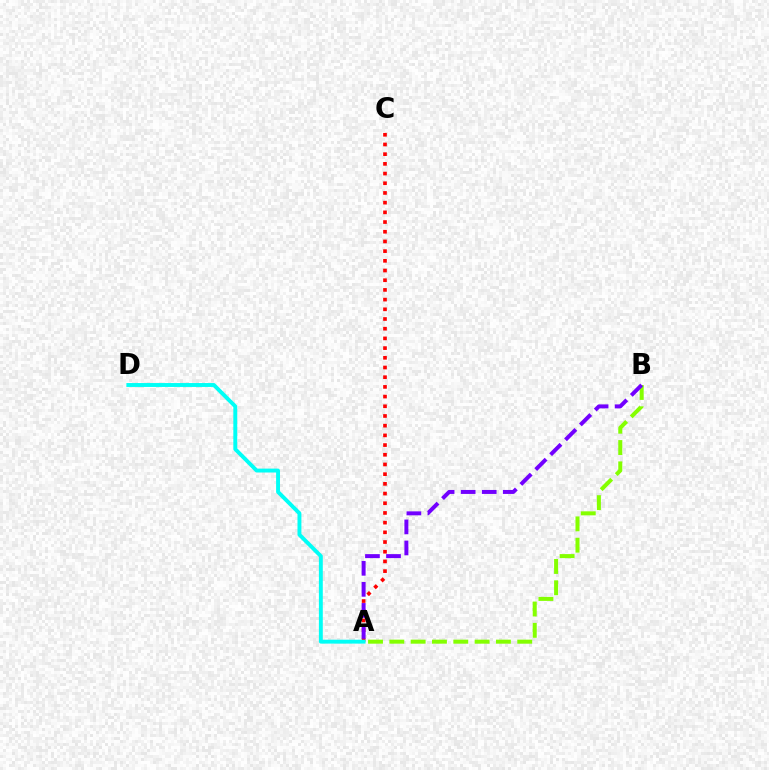{('A', 'C'): [{'color': '#ff0000', 'line_style': 'dotted', 'thickness': 2.63}], ('A', 'B'): [{'color': '#84ff00', 'line_style': 'dashed', 'thickness': 2.9}, {'color': '#7200ff', 'line_style': 'dashed', 'thickness': 2.86}], ('A', 'D'): [{'color': '#00fff6', 'line_style': 'solid', 'thickness': 2.81}]}